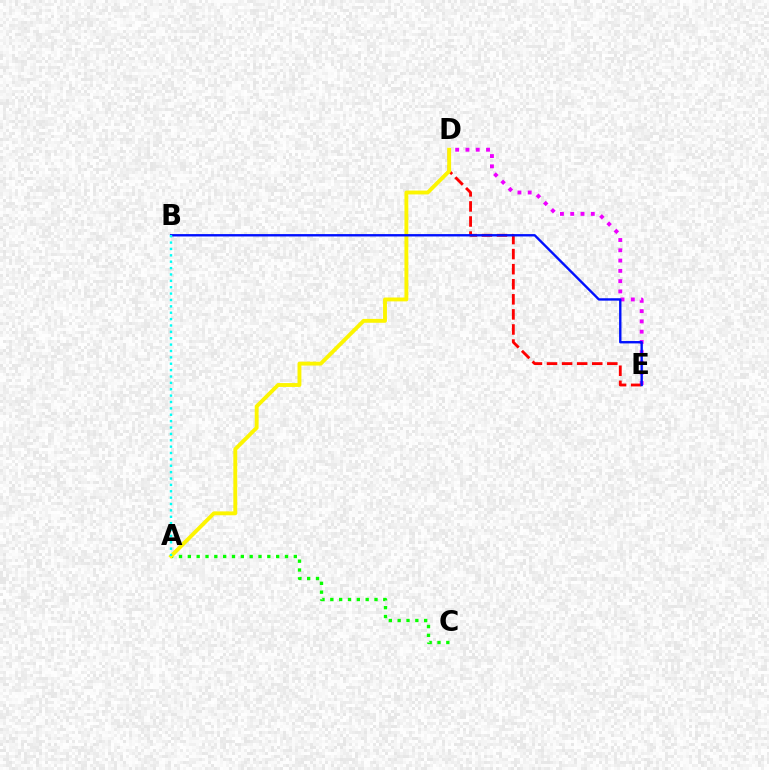{('D', 'E'): [{'color': '#ee00ff', 'line_style': 'dotted', 'thickness': 2.79}, {'color': '#ff0000', 'line_style': 'dashed', 'thickness': 2.05}], ('A', 'C'): [{'color': '#08ff00', 'line_style': 'dotted', 'thickness': 2.4}], ('A', 'D'): [{'color': '#fcf500', 'line_style': 'solid', 'thickness': 2.79}], ('B', 'E'): [{'color': '#0010ff', 'line_style': 'solid', 'thickness': 1.71}], ('A', 'B'): [{'color': '#00fff6', 'line_style': 'dotted', 'thickness': 1.73}]}